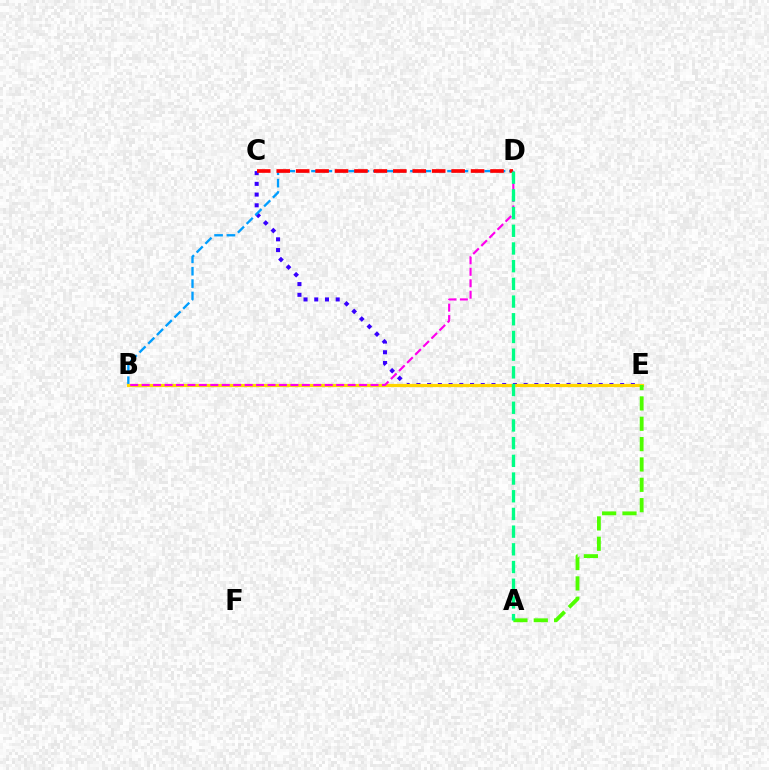{('C', 'E'): [{'color': '#3700ff', 'line_style': 'dotted', 'thickness': 2.91}], ('B', 'D'): [{'color': '#009eff', 'line_style': 'dashed', 'thickness': 1.68}, {'color': '#ff00ed', 'line_style': 'dashed', 'thickness': 1.55}], ('B', 'E'): [{'color': '#ffd500', 'line_style': 'solid', 'thickness': 2.29}], ('A', 'E'): [{'color': '#4fff00', 'line_style': 'dashed', 'thickness': 2.76}], ('C', 'D'): [{'color': '#ff0000', 'line_style': 'dashed', 'thickness': 2.64}], ('A', 'D'): [{'color': '#00ff86', 'line_style': 'dashed', 'thickness': 2.4}]}